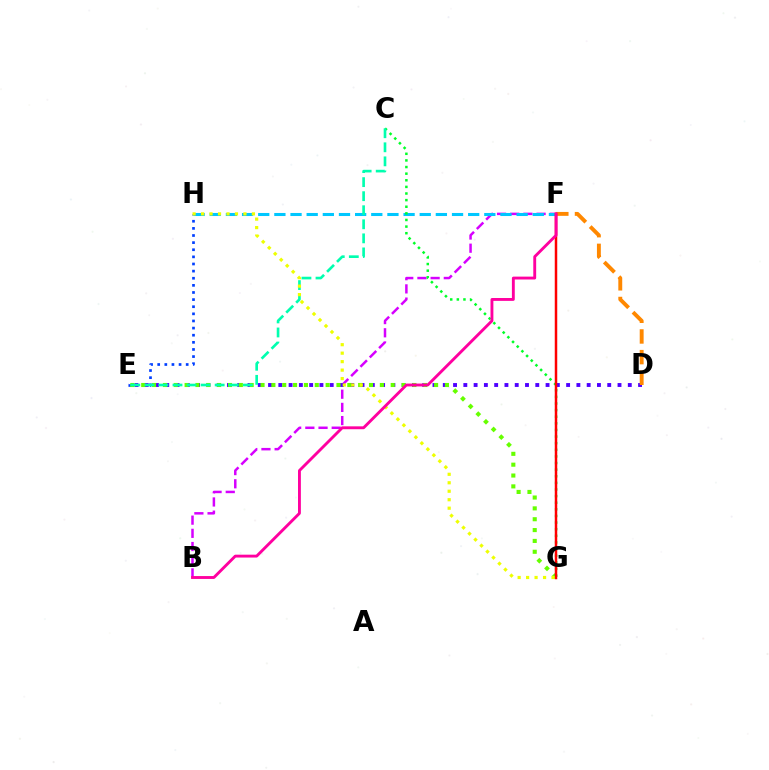{('B', 'F'): [{'color': '#d600ff', 'line_style': 'dashed', 'thickness': 1.79}, {'color': '#ff00a0', 'line_style': 'solid', 'thickness': 2.07}], ('E', 'H'): [{'color': '#003fff', 'line_style': 'dotted', 'thickness': 1.93}], ('D', 'E'): [{'color': '#4f00ff', 'line_style': 'dotted', 'thickness': 2.79}], ('E', 'G'): [{'color': '#66ff00', 'line_style': 'dotted', 'thickness': 2.95}], ('F', 'H'): [{'color': '#00c7ff', 'line_style': 'dashed', 'thickness': 2.19}], ('C', 'G'): [{'color': '#00ff27', 'line_style': 'dotted', 'thickness': 1.8}], ('C', 'E'): [{'color': '#00ffaf', 'line_style': 'dashed', 'thickness': 1.91}], ('D', 'F'): [{'color': '#ff8800', 'line_style': 'dashed', 'thickness': 2.81}], ('F', 'G'): [{'color': '#ff0000', 'line_style': 'solid', 'thickness': 1.8}], ('G', 'H'): [{'color': '#eeff00', 'line_style': 'dotted', 'thickness': 2.3}]}